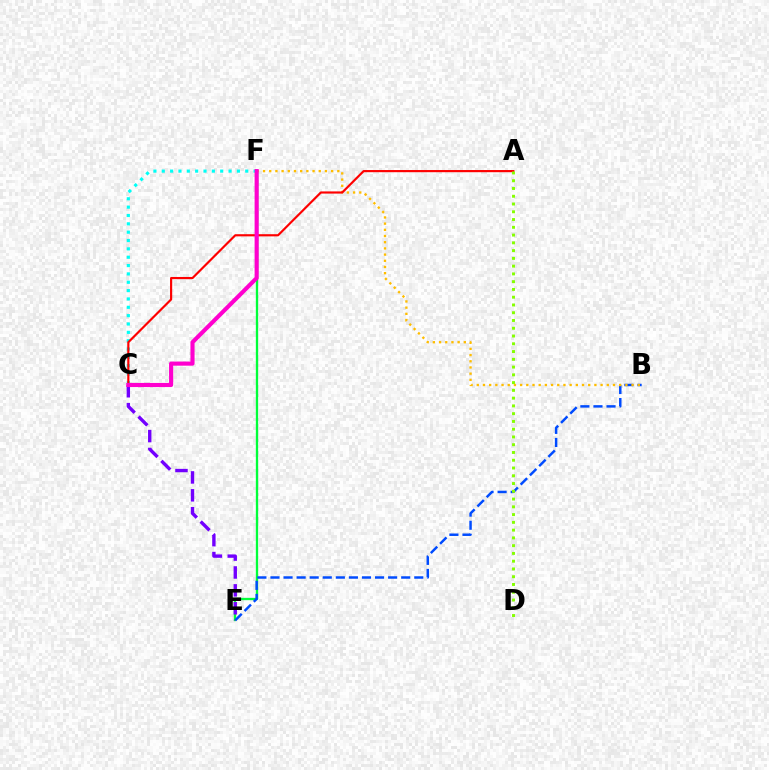{('C', 'F'): [{'color': '#00fff6', 'line_style': 'dotted', 'thickness': 2.27}, {'color': '#ff00cf', 'line_style': 'solid', 'thickness': 2.97}], ('E', 'F'): [{'color': '#00ff39', 'line_style': 'solid', 'thickness': 1.67}], ('C', 'E'): [{'color': '#7200ff', 'line_style': 'dashed', 'thickness': 2.43}], ('B', 'E'): [{'color': '#004bff', 'line_style': 'dashed', 'thickness': 1.78}], ('B', 'F'): [{'color': '#ffbd00', 'line_style': 'dotted', 'thickness': 1.68}], ('A', 'C'): [{'color': '#ff0000', 'line_style': 'solid', 'thickness': 1.56}], ('A', 'D'): [{'color': '#84ff00', 'line_style': 'dotted', 'thickness': 2.11}]}